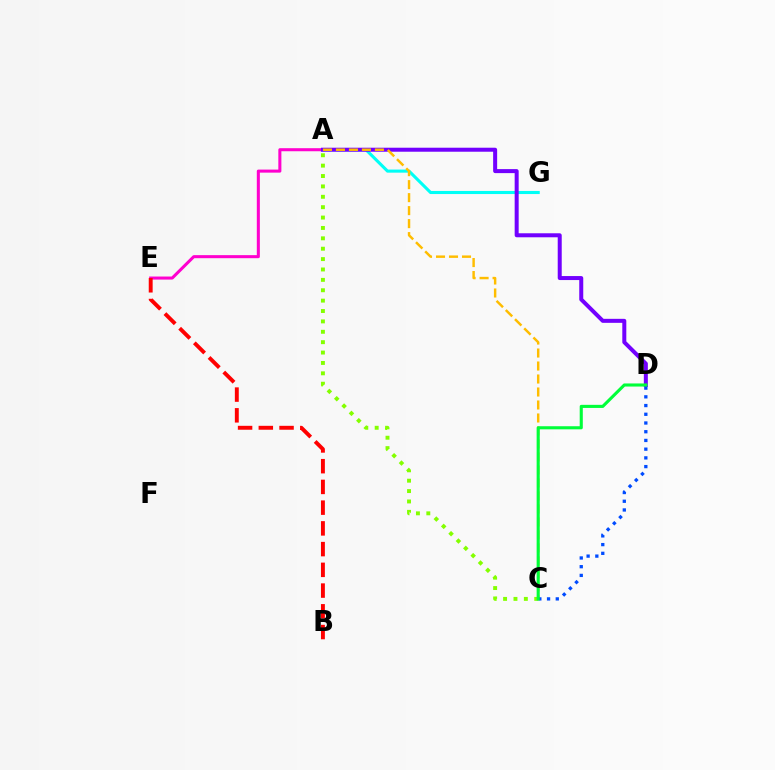{('A', 'E'): [{'color': '#ff00cf', 'line_style': 'solid', 'thickness': 2.2}], ('A', 'G'): [{'color': '#00fff6', 'line_style': 'solid', 'thickness': 2.23}], ('A', 'D'): [{'color': '#7200ff', 'line_style': 'solid', 'thickness': 2.88}], ('A', 'C'): [{'color': '#ffbd00', 'line_style': 'dashed', 'thickness': 1.76}, {'color': '#84ff00', 'line_style': 'dotted', 'thickness': 2.82}], ('C', 'D'): [{'color': '#004bff', 'line_style': 'dotted', 'thickness': 2.37}, {'color': '#00ff39', 'line_style': 'solid', 'thickness': 2.23}], ('B', 'E'): [{'color': '#ff0000', 'line_style': 'dashed', 'thickness': 2.82}]}